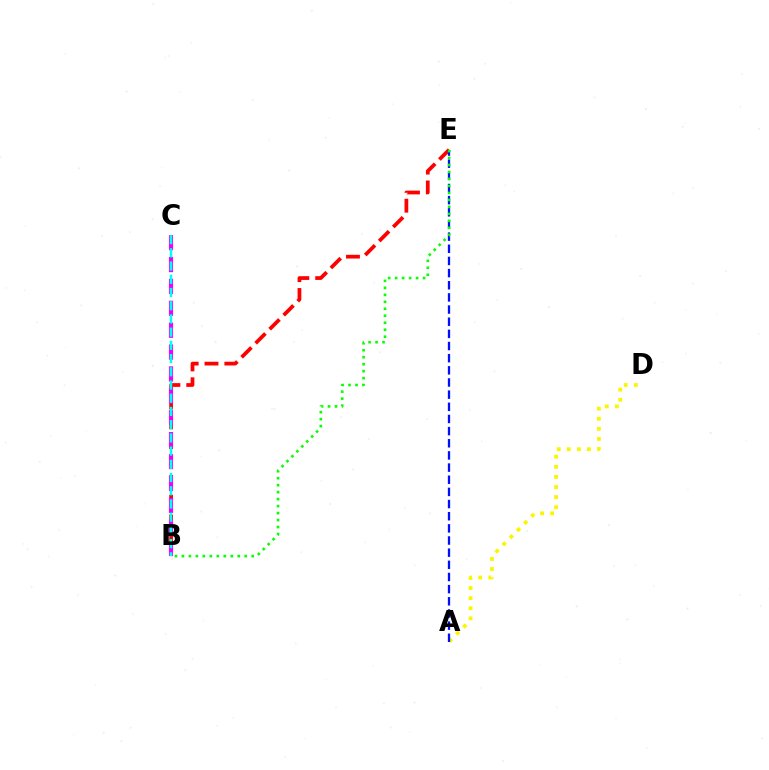{('A', 'D'): [{'color': '#fcf500', 'line_style': 'dotted', 'thickness': 2.74}], ('B', 'E'): [{'color': '#ff0000', 'line_style': 'dashed', 'thickness': 2.69}, {'color': '#08ff00', 'line_style': 'dotted', 'thickness': 1.9}], ('A', 'E'): [{'color': '#0010ff', 'line_style': 'dashed', 'thickness': 1.65}], ('B', 'C'): [{'color': '#ee00ff', 'line_style': 'dashed', 'thickness': 2.97}, {'color': '#00fff6', 'line_style': 'dashed', 'thickness': 1.8}]}